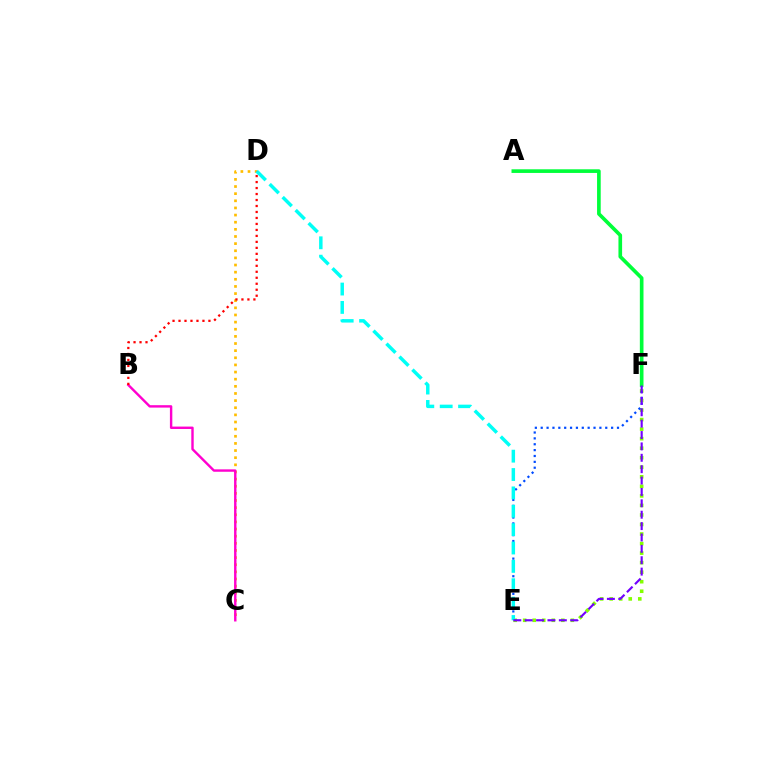{('C', 'D'): [{'color': '#ffbd00', 'line_style': 'dotted', 'thickness': 1.94}], ('E', 'F'): [{'color': '#84ff00', 'line_style': 'dotted', 'thickness': 2.59}, {'color': '#004bff', 'line_style': 'dotted', 'thickness': 1.59}, {'color': '#7200ff', 'line_style': 'dashed', 'thickness': 1.55}], ('B', 'C'): [{'color': '#ff00cf', 'line_style': 'solid', 'thickness': 1.73}], ('D', 'E'): [{'color': '#00fff6', 'line_style': 'dashed', 'thickness': 2.5}], ('B', 'D'): [{'color': '#ff0000', 'line_style': 'dotted', 'thickness': 1.63}], ('A', 'F'): [{'color': '#00ff39', 'line_style': 'solid', 'thickness': 2.63}]}